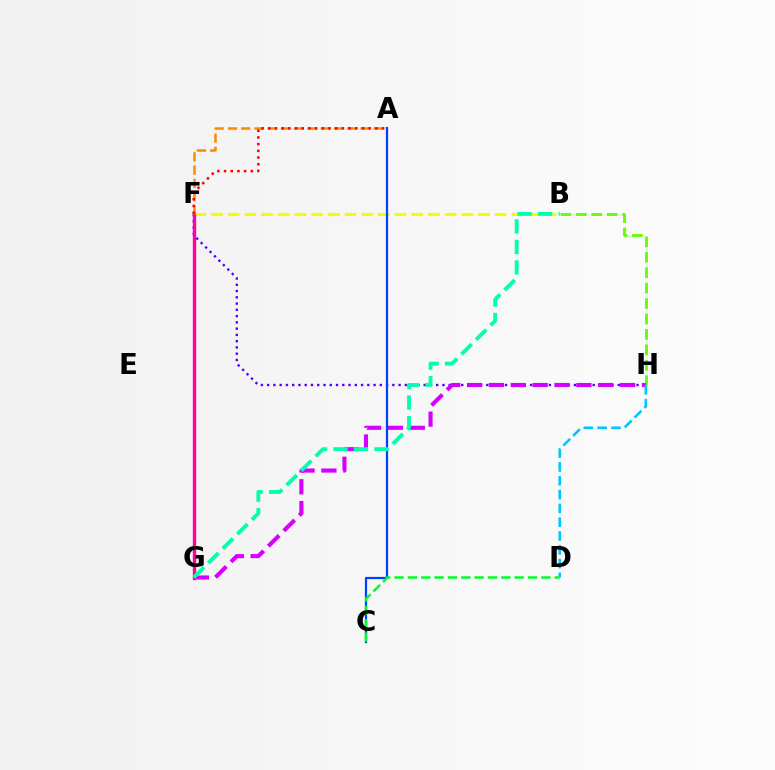{('B', 'H'): [{'color': '#66ff00', 'line_style': 'dashed', 'thickness': 2.1}], ('F', 'H'): [{'color': '#4f00ff', 'line_style': 'dotted', 'thickness': 1.7}], ('B', 'F'): [{'color': '#eeff00', 'line_style': 'dashed', 'thickness': 2.27}], ('G', 'H'): [{'color': '#d600ff', 'line_style': 'dashed', 'thickness': 2.97}], ('F', 'G'): [{'color': '#ff00a0', 'line_style': 'solid', 'thickness': 2.43}], ('A', 'F'): [{'color': '#ff8800', 'line_style': 'dashed', 'thickness': 1.8}, {'color': '#ff0000', 'line_style': 'dotted', 'thickness': 1.82}], ('A', 'C'): [{'color': '#003fff', 'line_style': 'solid', 'thickness': 1.59}], ('B', 'G'): [{'color': '#00ffaf', 'line_style': 'dashed', 'thickness': 2.79}], ('D', 'H'): [{'color': '#00c7ff', 'line_style': 'dashed', 'thickness': 1.88}], ('C', 'D'): [{'color': '#00ff27', 'line_style': 'dashed', 'thickness': 1.81}]}